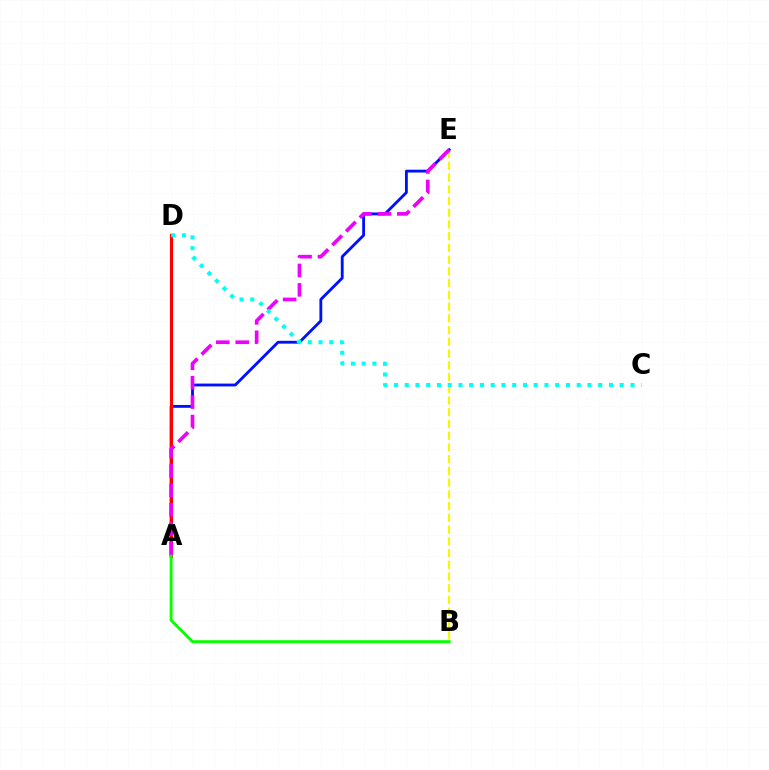{('B', 'E'): [{'color': '#fcf500', 'line_style': 'dashed', 'thickness': 1.59}], ('A', 'E'): [{'color': '#0010ff', 'line_style': 'solid', 'thickness': 2.04}, {'color': '#ee00ff', 'line_style': 'dashed', 'thickness': 2.64}], ('A', 'D'): [{'color': '#ff0000', 'line_style': 'solid', 'thickness': 2.25}], ('C', 'D'): [{'color': '#00fff6', 'line_style': 'dotted', 'thickness': 2.92}], ('A', 'B'): [{'color': '#08ff00', 'line_style': 'solid', 'thickness': 2.08}]}